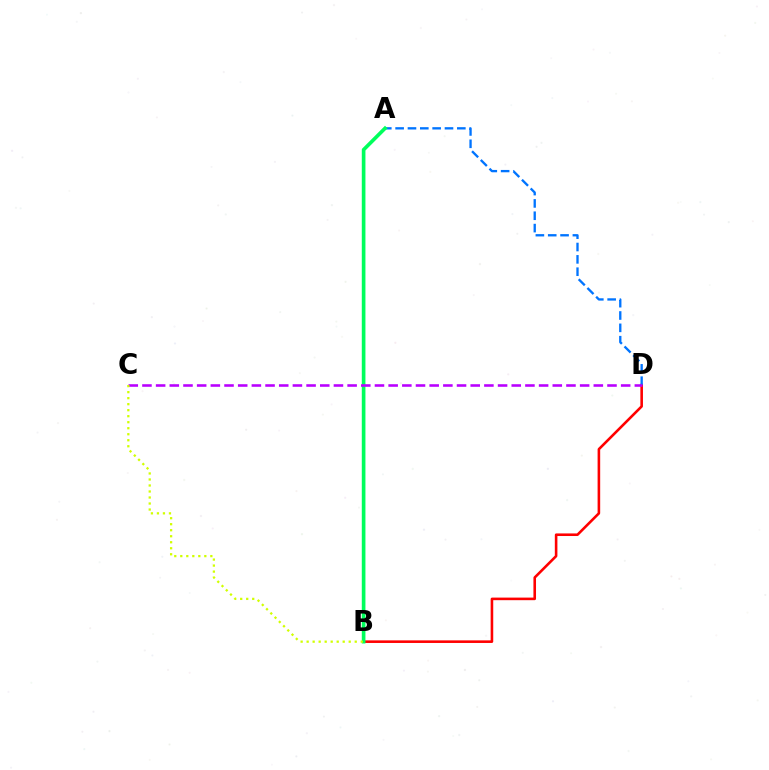{('B', 'D'): [{'color': '#ff0000', 'line_style': 'solid', 'thickness': 1.87}], ('A', 'D'): [{'color': '#0074ff', 'line_style': 'dashed', 'thickness': 1.68}], ('A', 'B'): [{'color': '#00ff5c', 'line_style': 'solid', 'thickness': 2.63}], ('C', 'D'): [{'color': '#b900ff', 'line_style': 'dashed', 'thickness': 1.86}], ('B', 'C'): [{'color': '#d1ff00', 'line_style': 'dotted', 'thickness': 1.63}]}